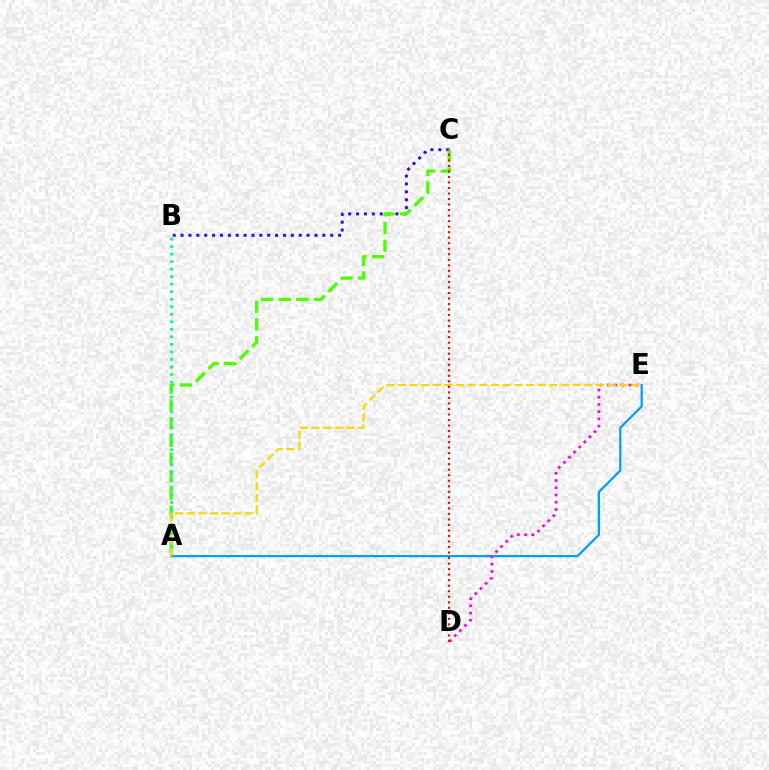{('B', 'C'): [{'color': '#3700ff', 'line_style': 'dotted', 'thickness': 2.14}], ('A', 'E'): [{'color': '#009eff', 'line_style': 'solid', 'thickness': 1.59}, {'color': '#ffd500', 'line_style': 'dashed', 'thickness': 1.58}], ('D', 'E'): [{'color': '#ff00ed', 'line_style': 'dotted', 'thickness': 1.96}], ('A', 'C'): [{'color': '#4fff00', 'line_style': 'dashed', 'thickness': 2.4}], ('A', 'B'): [{'color': '#00ff86', 'line_style': 'dotted', 'thickness': 2.04}], ('C', 'D'): [{'color': '#ff0000', 'line_style': 'dotted', 'thickness': 1.5}]}